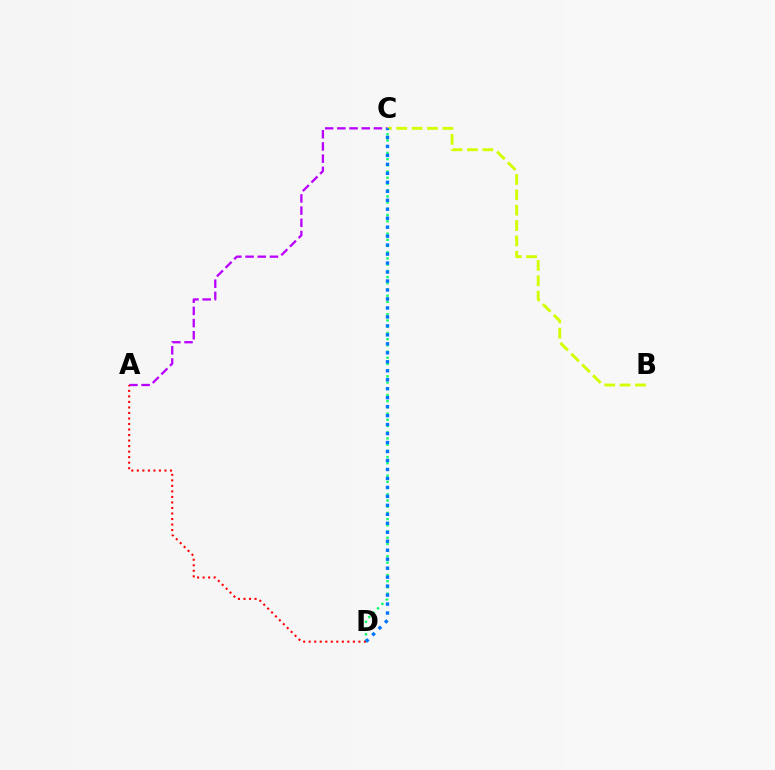{('B', 'C'): [{'color': '#d1ff00', 'line_style': 'dashed', 'thickness': 2.09}], ('A', 'C'): [{'color': '#b900ff', 'line_style': 'dashed', 'thickness': 1.66}], ('C', 'D'): [{'color': '#00ff5c', 'line_style': 'dotted', 'thickness': 1.69}, {'color': '#0074ff', 'line_style': 'dotted', 'thickness': 2.44}], ('A', 'D'): [{'color': '#ff0000', 'line_style': 'dotted', 'thickness': 1.5}]}